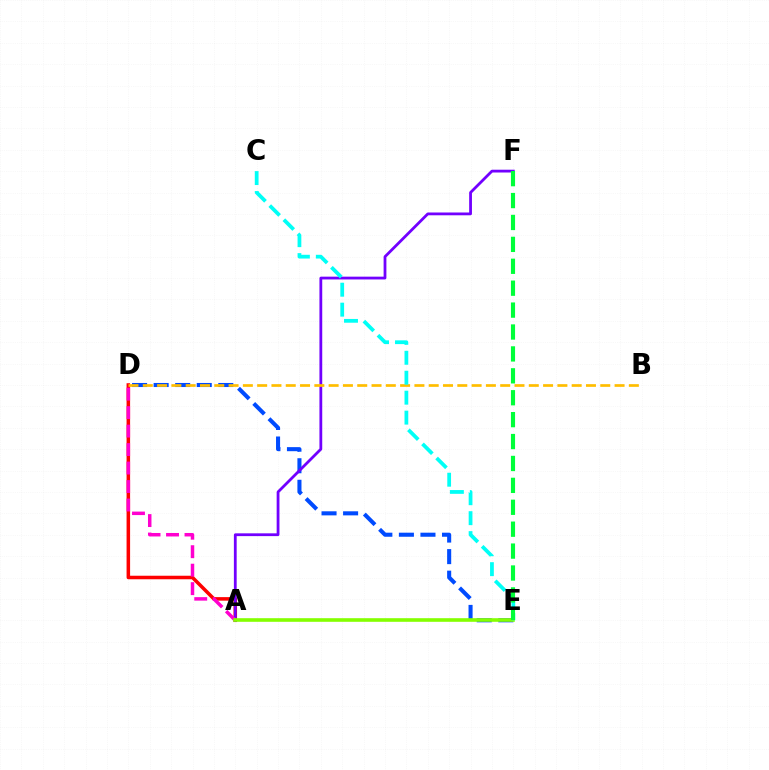{('A', 'D'): [{'color': '#ff0000', 'line_style': 'solid', 'thickness': 2.54}, {'color': '#ff00cf', 'line_style': 'dashed', 'thickness': 2.51}], ('D', 'E'): [{'color': '#004bff', 'line_style': 'dashed', 'thickness': 2.93}], ('A', 'F'): [{'color': '#7200ff', 'line_style': 'solid', 'thickness': 2.01}], ('B', 'D'): [{'color': '#ffbd00', 'line_style': 'dashed', 'thickness': 1.94}], ('A', 'E'): [{'color': '#84ff00', 'line_style': 'solid', 'thickness': 2.6}], ('C', 'E'): [{'color': '#00fff6', 'line_style': 'dashed', 'thickness': 2.71}], ('E', 'F'): [{'color': '#00ff39', 'line_style': 'dashed', 'thickness': 2.98}]}